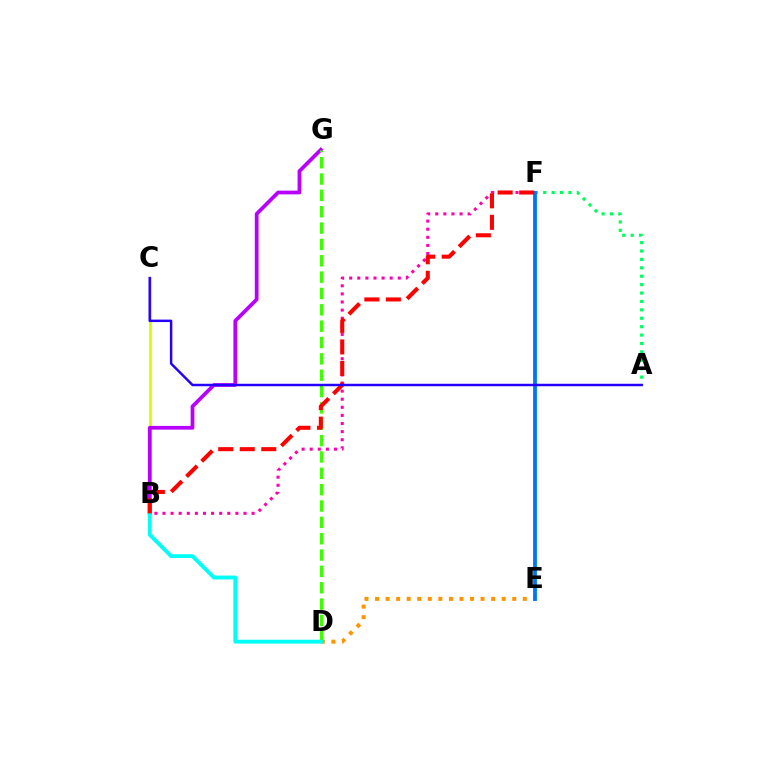{('B', 'F'): [{'color': '#ff00ac', 'line_style': 'dotted', 'thickness': 2.2}, {'color': '#ff0000', 'line_style': 'dashed', 'thickness': 2.92}], ('A', 'F'): [{'color': '#00ff5c', 'line_style': 'dotted', 'thickness': 2.28}], ('B', 'C'): [{'color': '#d1ff00', 'line_style': 'solid', 'thickness': 1.93}], ('D', 'E'): [{'color': '#ff9400', 'line_style': 'dotted', 'thickness': 2.87}], ('B', 'G'): [{'color': '#b900ff', 'line_style': 'solid', 'thickness': 2.7}], ('E', 'F'): [{'color': '#0074ff', 'line_style': 'solid', 'thickness': 2.73}], ('D', 'G'): [{'color': '#3dff00', 'line_style': 'dashed', 'thickness': 2.22}], ('B', 'D'): [{'color': '#00fff6', 'line_style': 'solid', 'thickness': 2.77}], ('A', 'C'): [{'color': '#2500ff', 'line_style': 'solid', 'thickness': 1.77}]}